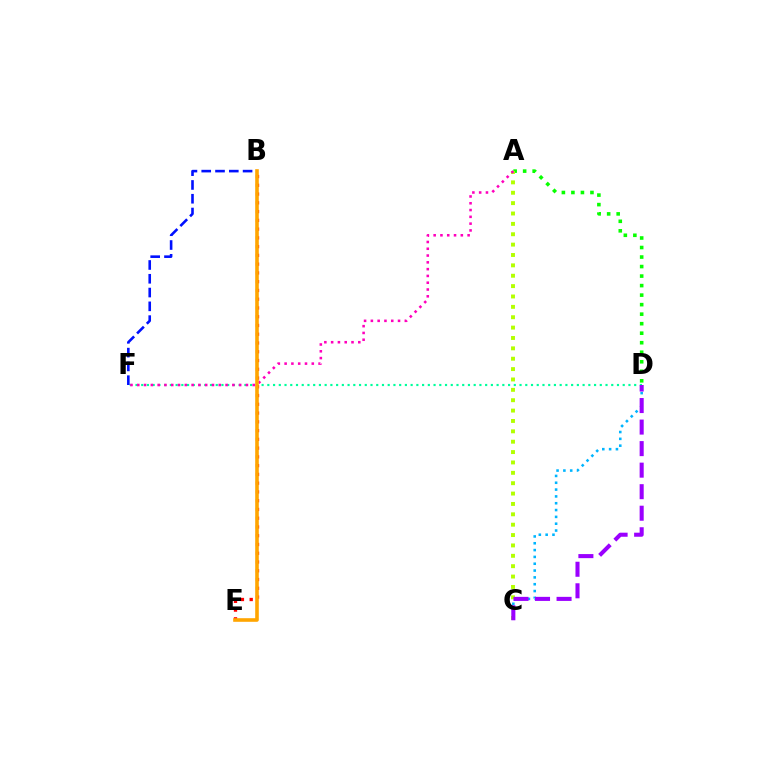{('B', 'E'): [{'color': '#ff0000', 'line_style': 'dotted', 'thickness': 2.38}, {'color': '#ffa500', 'line_style': 'solid', 'thickness': 2.59}], ('A', 'D'): [{'color': '#08ff00', 'line_style': 'dotted', 'thickness': 2.59}], ('A', 'C'): [{'color': '#b3ff00', 'line_style': 'dotted', 'thickness': 2.82}], ('C', 'D'): [{'color': '#00b5ff', 'line_style': 'dotted', 'thickness': 1.85}, {'color': '#9b00ff', 'line_style': 'dashed', 'thickness': 2.93}], ('D', 'F'): [{'color': '#00ff9d', 'line_style': 'dotted', 'thickness': 1.56}], ('A', 'F'): [{'color': '#ff00bd', 'line_style': 'dotted', 'thickness': 1.85}], ('B', 'F'): [{'color': '#0010ff', 'line_style': 'dashed', 'thickness': 1.87}]}